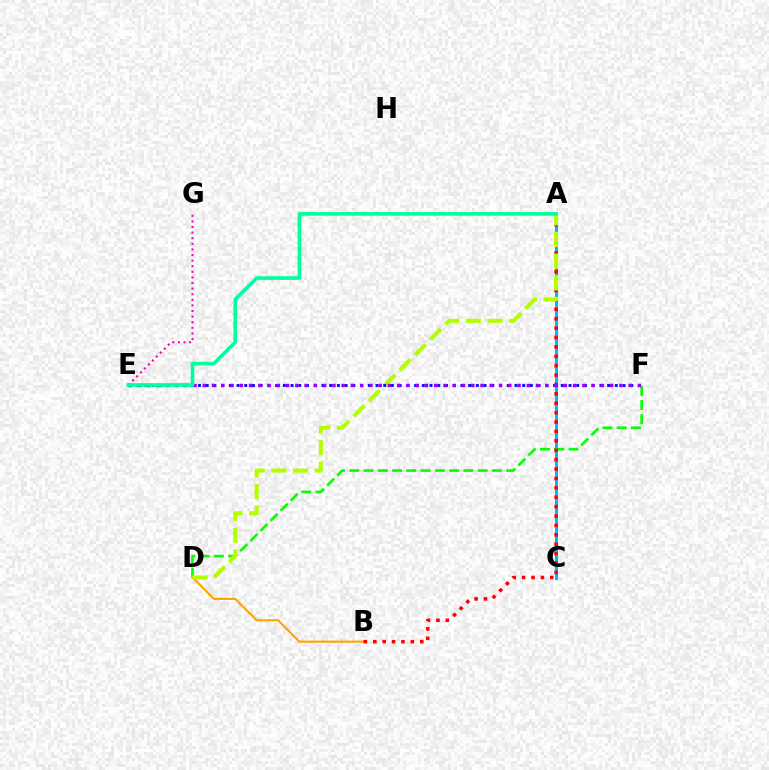{('A', 'C'): [{'color': '#00b5ff', 'line_style': 'solid', 'thickness': 2.15}], ('D', 'F'): [{'color': '#08ff00', 'line_style': 'dashed', 'thickness': 1.94}], ('E', 'G'): [{'color': '#ff00bd', 'line_style': 'dotted', 'thickness': 1.52}], ('B', 'D'): [{'color': '#ffa500', 'line_style': 'solid', 'thickness': 1.54}], ('A', 'B'): [{'color': '#ff0000', 'line_style': 'dotted', 'thickness': 2.55}], ('A', 'D'): [{'color': '#b3ff00', 'line_style': 'dashed', 'thickness': 2.94}], ('E', 'F'): [{'color': '#0010ff', 'line_style': 'dotted', 'thickness': 2.1}, {'color': '#9b00ff', 'line_style': 'dotted', 'thickness': 2.52}], ('A', 'E'): [{'color': '#00ff9d', 'line_style': 'solid', 'thickness': 2.62}]}